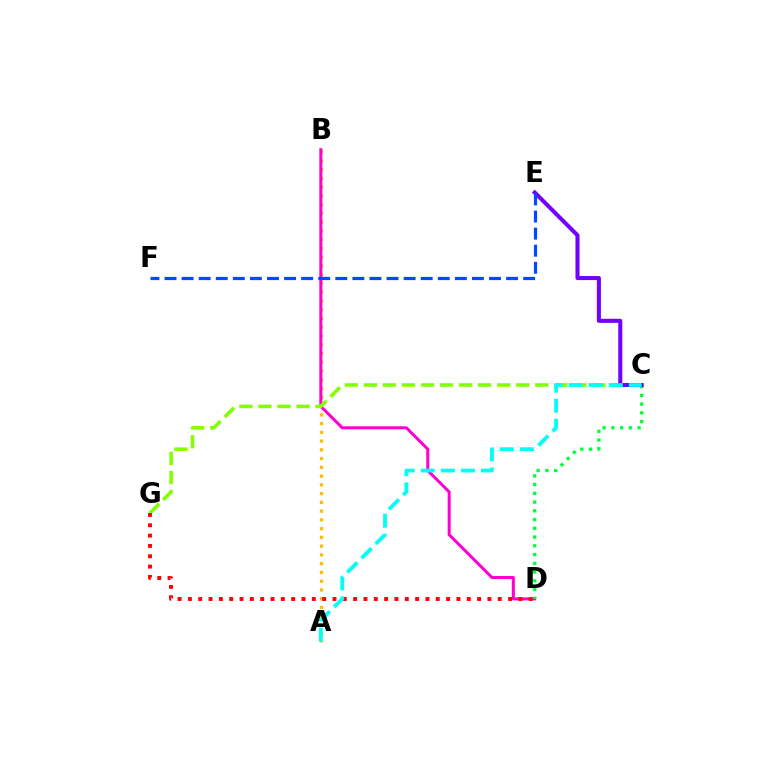{('A', 'B'): [{'color': '#ffbd00', 'line_style': 'dotted', 'thickness': 2.38}], ('B', 'D'): [{'color': '#ff00cf', 'line_style': 'solid', 'thickness': 2.17}], ('C', 'G'): [{'color': '#84ff00', 'line_style': 'dashed', 'thickness': 2.59}], ('C', 'D'): [{'color': '#00ff39', 'line_style': 'dotted', 'thickness': 2.38}], ('C', 'E'): [{'color': '#7200ff', 'line_style': 'solid', 'thickness': 2.92}], ('D', 'G'): [{'color': '#ff0000', 'line_style': 'dotted', 'thickness': 2.81}], ('A', 'C'): [{'color': '#00fff6', 'line_style': 'dashed', 'thickness': 2.73}], ('E', 'F'): [{'color': '#004bff', 'line_style': 'dashed', 'thickness': 2.32}]}